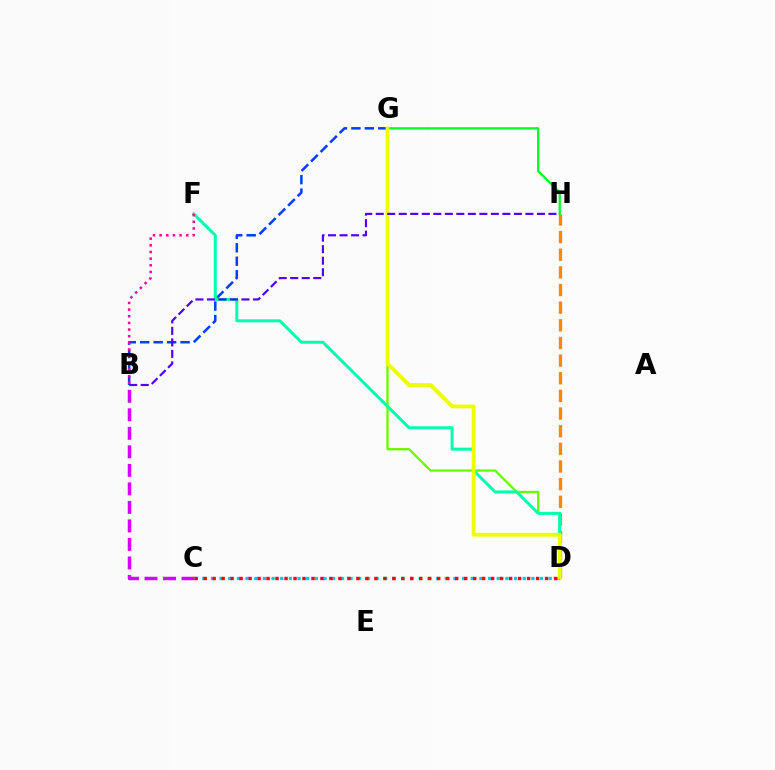{('B', 'G'): [{'color': '#003fff', 'line_style': 'dashed', 'thickness': 1.83}], ('D', 'G'): [{'color': '#66ff00', 'line_style': 'solid', 'thickness': 1.65}, {'color': '#eeff00', 'line_style': 'solid', 'thickness': 2.74}], ('C', 'D'): [{'color': '#00c7ff', 'line_style': 'dotted', 'thickness': 2.35}, {'color': '#ff0000', 'line_style': 'dotted', 'thickness': 2.44}], ('D', 'H'): [{'color': '#ff8800', 'line_style': 'dashed', 'thickness': 2.4}], ('B', 'C'): [{'color': '#d600ff', 'line_style': 'dashed', 'thickness': 2.52}], ('G', 'H'): [{'color': '#00ff27', 'line_style': 'solid', 'thickness': 1.64}], ('D', 'F'): [{'color': '#00ffaf', 'line_style': 'solid', 'thickness': 2.16}], ('B', 'H'): [{'color': '#4f00ff', 'line_style': 'dashed', 'thickness': 1.56}], ('B', 'F'): [{'color': '#ff00a0', 'line_style': 'dotted', 'thickness': 1.81}]}